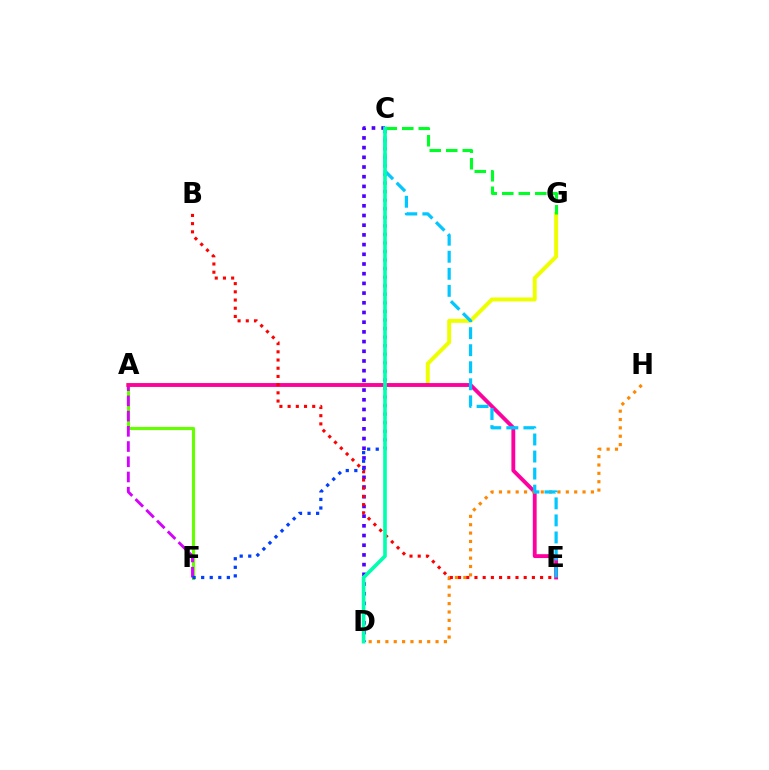{('A', 'G'): [{'color': '#eeff00', 'line_style': 'solid', 'thickness': 2.85}], ('C', 'G'): [{'color': '#00ff27', 'line_style': 'dashed', 'thickness': 2.24}], ('A', 'F'): [{'color': '#66ff00', 'line_style': 'solid', 'thickness': 2.27}, {'color': '#d600ff', 'line_style': 'dashed', 'thickness': 2.07}], ('C', 'D'): [{'color': '#4f00ff', 'line_style': 'dotted', 'thickness': 2.63}, {'color': '#00ffaf', 'line_style': 'solid', 'thickness': 2.62}], ('C', 'F'): [{'color': '#003fff', 'line_style': 'dotted', 'thickness': 2.33}], ('A', 'E'): [{'color': '#ff00a0', 'line_style': 'solid', 'thickness': 2.78}], ('D', 'H'): [{'color': '#ff8800', 'line_style': 'dotted', 'thickness': 2.27}], ('B', 'E'): [{'color': '#ff0000', 'line_style': 'dotted', 'thickness': 2.23}], ('C', 'E'): [{'color': '#00c7ff', 'line_style': 'dashed', 'thickness': 2.32}]}